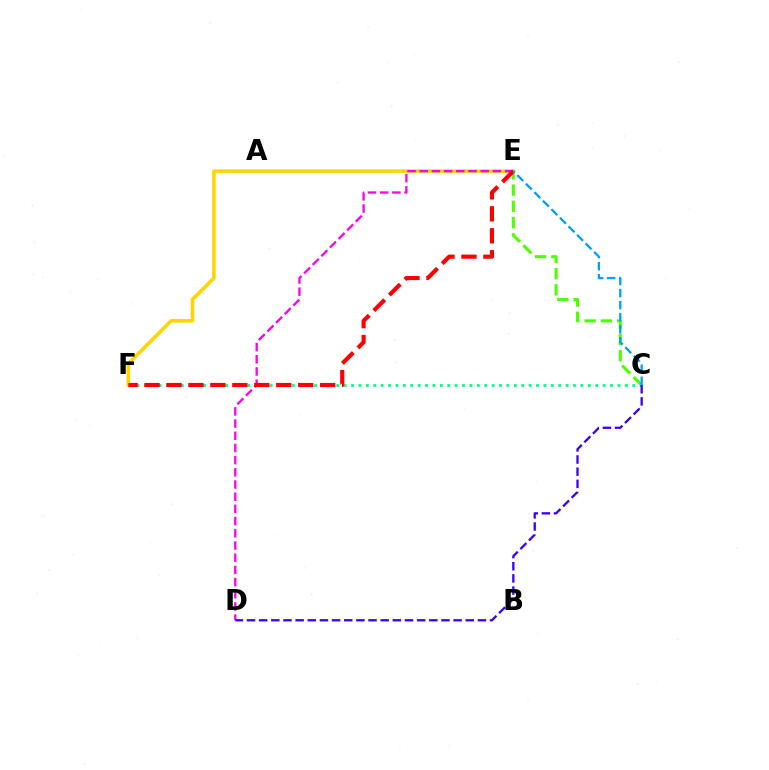{('E', 'F'): [{'color': '#ffd500', 'line_style': 'solid', 'thickness': 2.55}, {'color': '#ff0000', 'line_style': 'dashed', 'thickness': 2.98}], ('C', 'E'): [{'color': '#4fff00', 'line_style': 'dashed', 'thickness': 2.21}, {'color': '#009eff', 'line_style': 'dashed', 'thickness': 1.64}], ('C', 'F'): [{'color': '#00ff86', 'line_style': 'dotted', 'thickness': 2.01}], ('D', 'E'): [{'color': '#ff00ed', 'line_style': 'dashed', 'thickness': 1.66}], ('C', 'D'): [{'color': '#3700ff', 'line_style': 'dashed', 'thickness': 1.65}]}